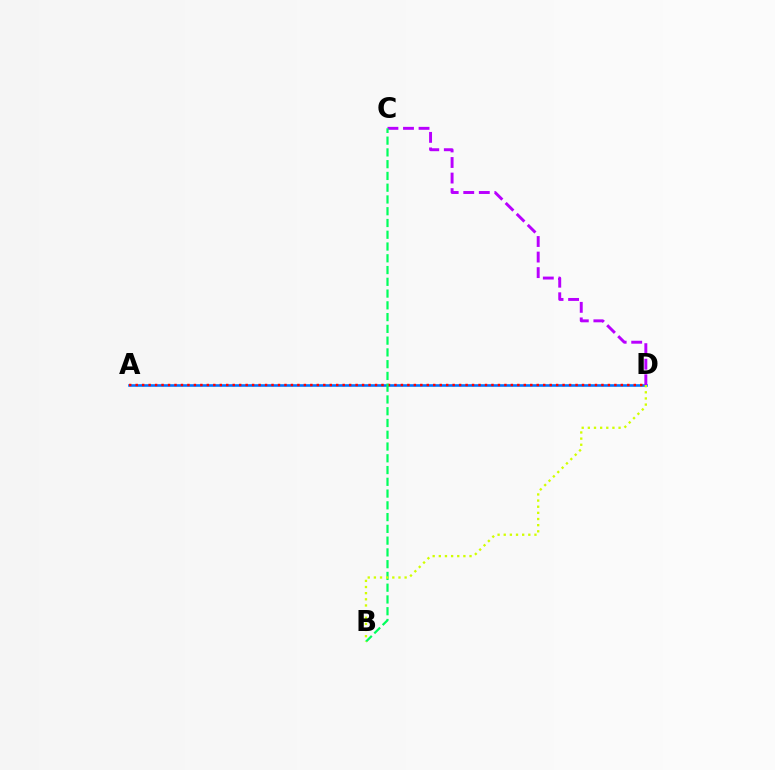{('A', 'D'): [{'color': '#0074ff', 'line_style': 'solid', 'thickness': 1.87}, {'color': '#ff0000', 'line_style': 'dotted', 'thickness': 1.76}], ('C', 'D'): [{'color': '#b900ff', 'line_style': 'dashed', 'thickness': 2.11}], ('B', 'C'): [{'color': '#00ff5c', 'line_style': 'dashed', 'thickness': 1.6}], ('B', 'D'): [{'color': '#d1ff00', 'line_style': 'dotted', 'thickness': 1.67}]}